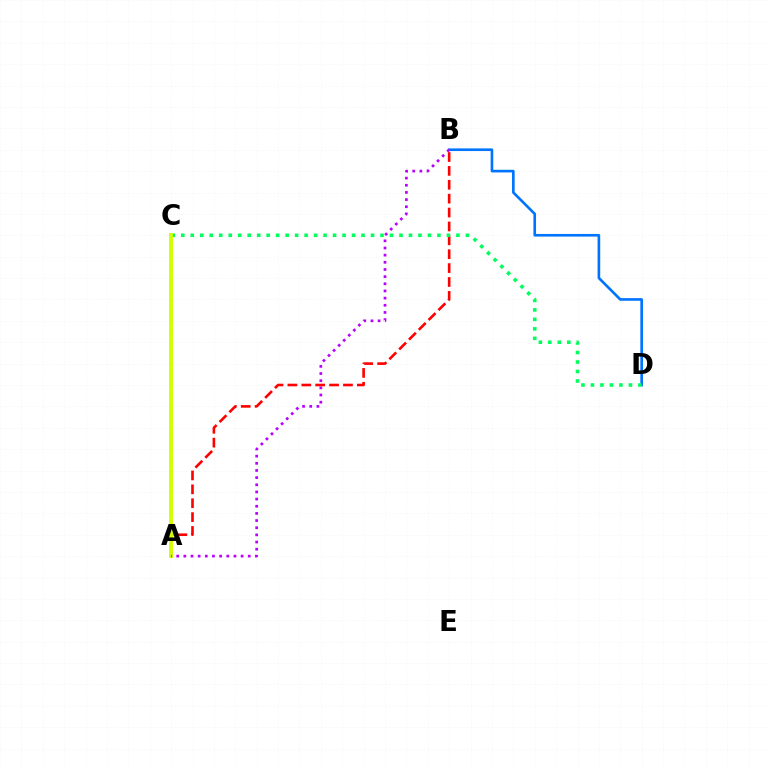{('B', 'D'): [{'color': '#0074ff', 'line_style': 'solid', 'thickness': 1.91}], ('A', 'B'): [{'color': '#ff0000', 'line_style': 'dashed', 'thickness': 1.89}, {'color': '#b900ff', 'line_style': 'dotted', 'thickness': 1.95}], ('C', 'D'): [{'color': '#00ff5c', 'line_style': 'dotted', 'thickness': 2.58}], ('A', 'C'): [{'color': '#d1ff00', 'line_style': 'solid', 'thickness': 2.8}]}